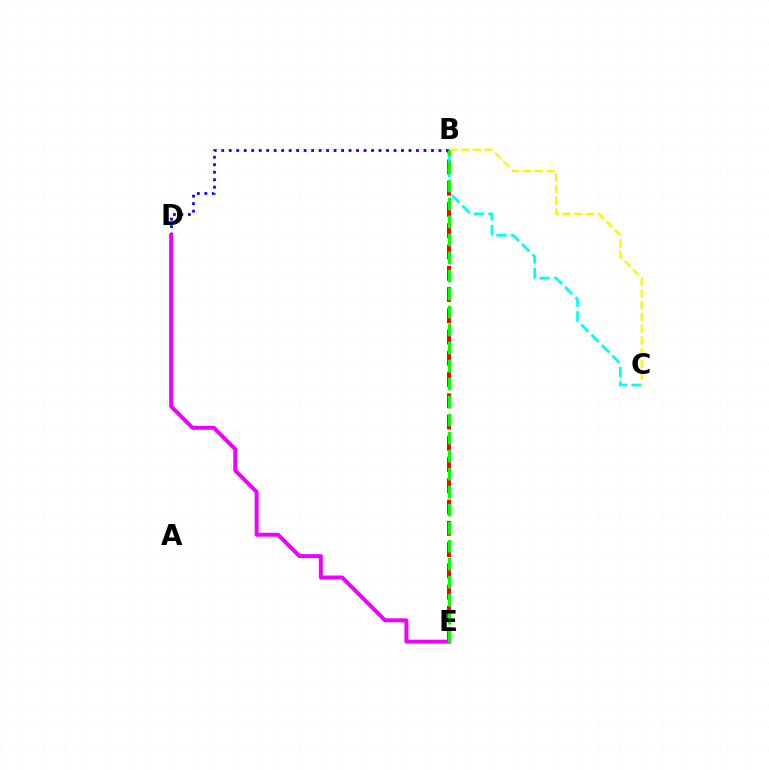{('B', 'E'): [{'color': '#ff0000', 'line_style': 'dashed', 'thickness': 2.89}, {'color': '#08ff00', 'line_style': 'dashed', 'thickness': 2.45}], ('B', 'C'): [{'color': '#00fff6', 'line_style': 'dashed', 'thickness': 1.99}, {'color': '#fcf500', 'line_style': 'dashed', 'thickness': 1.6}], ('B', 'D'): [{'color': '#0010ff', 'line_style': 'dotted', 'thickness': 2.04}], ('D', 'E'): [{'color': '#ee00ff', 'line_style': 'solid', 'thickness': 2.84}]}